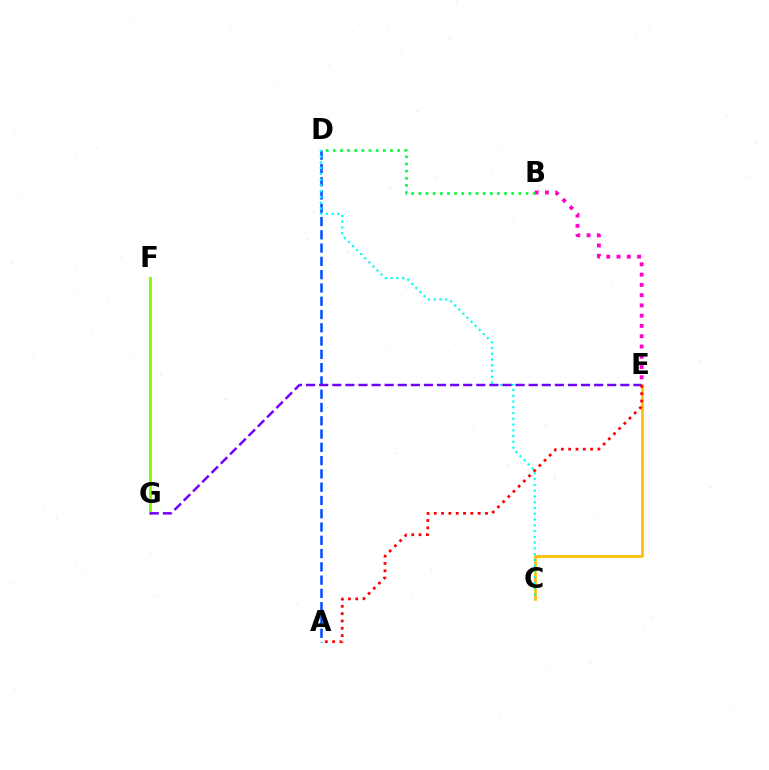{('A', 'D'): [{'color': '#004bff', 'line_style': 'dashed', 'thickness': 1.8}], ('C', 'E'): [{'color': '#ffbd00', 'line_style': 'solid', 'thickness': 1.93}], ('B', 'E'): [{'color': '#ff00cf', 'line_style': 'dotted', 'thickness': 2.79}], ('C', 'D'): [{'color': '#00fff6', 'line_style': 'dotted', 'thickness': 1.57}], ('F', 'G'): [{'color': '#84ff00', 'line_style': 'solid', 'thickness': 2.17}], ('B', 'D'): [{'color': '#00ff39', 'line_style': 'dotted', 'thickness': 1.94}], ('E', 'G'): [{'color': '#7200ff', 'line_style': 'dashed', 'thickness': 1.78}], ('A', 'E'): [{'color': '#ff0000', 'line_style': 'dotted', 'thickness': 1.99}]}